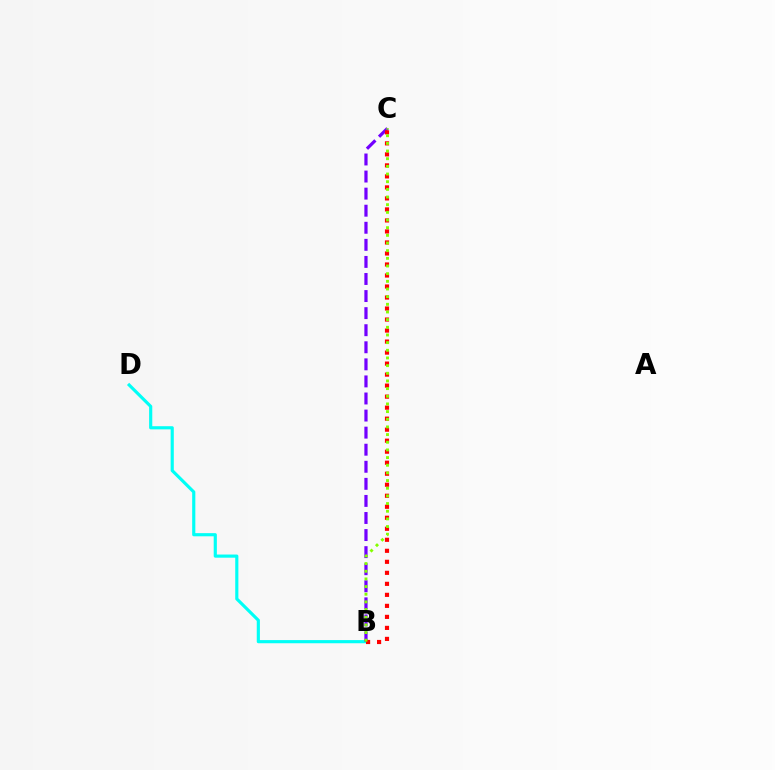{('B', 'D'): [{'color': '#00fff6', 'line_style': 'solid', 'thickness': 2.27}], ('B', 'C'): [{'color': '#7200ff', 'line_style': 'dashed', 'thickness': 2.32}, {'color': '#ff0000', 'line_style': 'dotted', 'thickness': 2.99}, {'color': '#84ff00', 'line_style': 'dotted', 'thickness': 2.08}]}